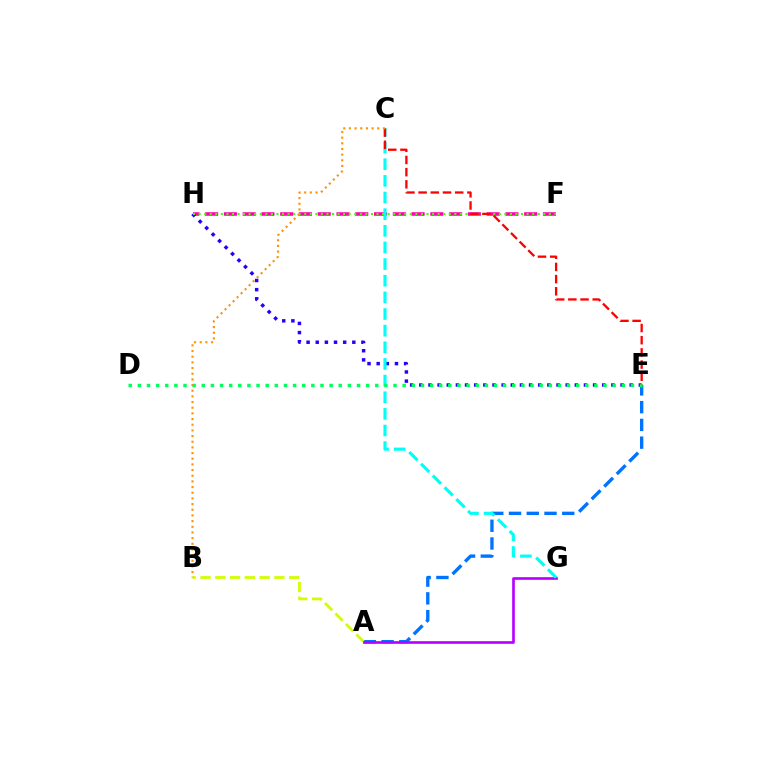{('A', 'E'): [{'color': '#0074ff', 'line_style': 'dashed', 'thickness': 2.41}], ('A', 'B'): [{'color': '#d1ff00', 'line_style': 'dashed', 'thickness': 2.01}], ('A', 'G'): [{'color': '#b900ff', 'line_style': 'solid', 'thickness': 1.91}], ('F', 'H'): [{'color': '#ff00ac', 'line_style': 'dashed', 'thickness': 2.55}, {'color': '#3dff00', 'line_style': 'dotted', 'thickness': 1.51}], ('E', 'H'): [{'color': '#2500ff', 'line_style': 'dotted', 'thickness': 2.49}], ('C', 'G'): [{'color': '#00fff6', 'line_style': 'dashed', 'thickness': 2.26}], ('D', 'E'): [{'color': '#00ff5c', 'line_style': 'dotted', 'thickness': 2.48}], ('C', 'E'): [{'color': '#ff0000', 'line_style': 'dashed', 'thickness': 1.66}], ('B', 'C'): [{'color': '#ff9400', 'line_style': 'dotted', 'thickness': 1.54}]}